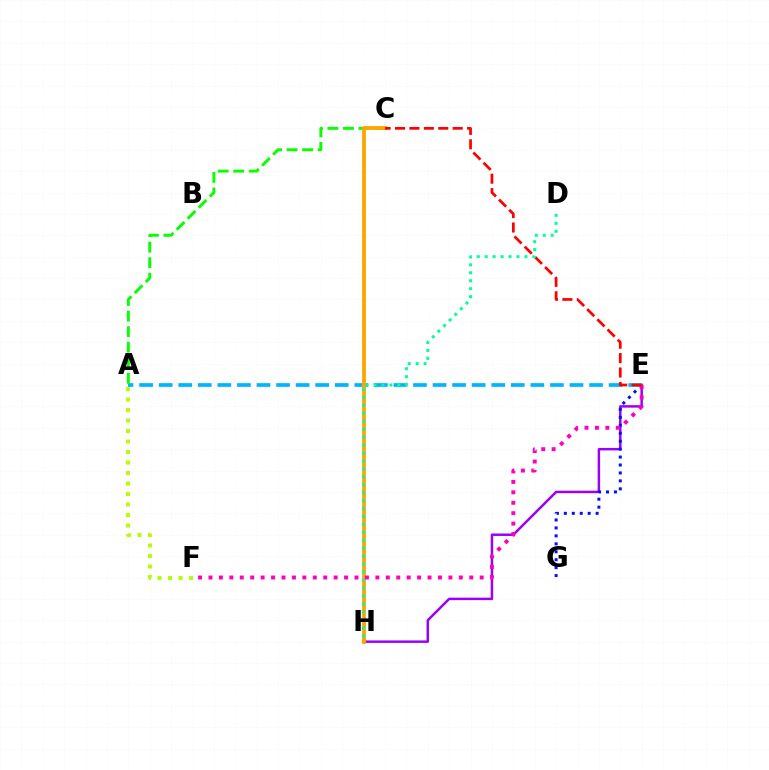{('E', 'H'): [{'color': '#9b00ff', 'line_style': 'solid', 'thickness': 1.79}], ('E', 'G'): [{'color': '#0010ff', 'line_style': 'dotted', 'thickness': 2.16}], ('A', 'E'): [{'color': '#00b5ff', 'line_style': 'dashed', 'thickness': 2.66}], ('A', 'C'): [{'color': '#08ff00', 'line_style': 'dashed', 'thickness': 2.11}], ('A', 'F'): [{'color': '#b3ff00', 'line_style': 'dotted', 'thickness': 2.85}], ('C', 'H'): [{'color': '#ffa500', 'line_style': 'solid', 'thickness': 2.74}], ('E', 'F'): [{'color': '#ff00bd', 'line_style': 'dotted', 'thickness': 2.83}], ('C', 'E'): [{'color': '#ff0000', 'line_style': 'dashed', 'thickness': 1.96}], ('D', 'H'): [{'color': '#00ff9d', 'line_style': 'dotted', 'thickness': 2.16}]}